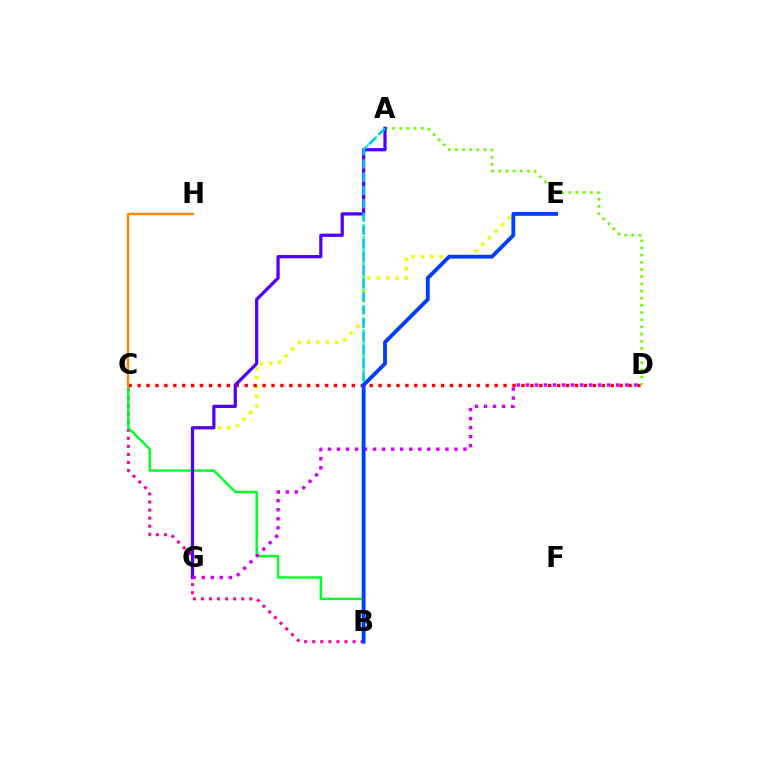{('E', 'G'): [{'color': '#eeff00', 'line_style': 'dotted', 'thickness': 2.54}], ('B', 'C'): [{'color': '#ff00a0', 'line_style': 'dotted', 'thickness': 2.19}, {'color': '#00ff27', 'line_style': 'solid', 'thickness': 1.74}], ('A', 'B'): [{'color': '#00ffaf', 'line_style': 'dashed', 'thickness': 1.58}, {'color': '#00c7ff', 'line_style': 'dashed', 'thickness': 1.8}], ('C', 'D'): [{'color': '#ff0000', 'line_style': 'dotted', 'thickness': 2.43}], ('A', 'D'): [{'color': '#66ff00', 'line_style': 'dotted', 'thickness': 1.95}], ('A', 'G'): [{'color': '#4f00ff', 'line_style': 'solid', 'thickness': 2.33}], ('D', 'G'): [{'color': '#d600ff', 'line_style': 'dotted', 'thickness': 2.46}], ('C', 'H'): [{'color': '#ff8800', 'line_style': 'solid', 'thickness': 1.73}], ('B', 'E'): [{'color': '#003fff', 'line_style': 'solid', 'thickness': 2.77}]}